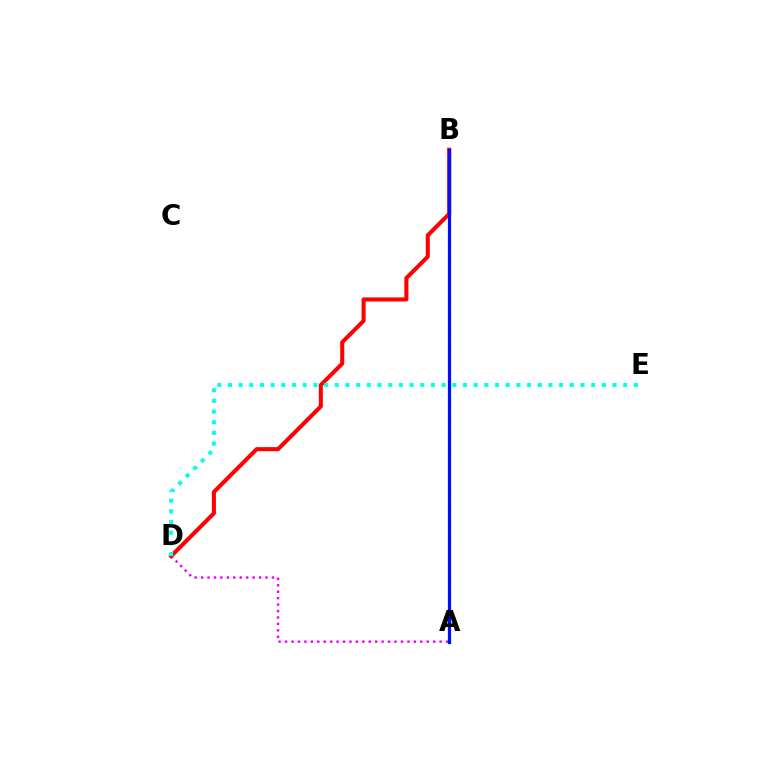{('A', 'B'): [{'color': '#fcf500', 'line_style': 'dashed', 'thickness': 2.39}, {'color': '#08ff00', 'line_style': 'dotted', 'thickness': 2.19}, {'color': '#0010ff', 'line_style': 'solid', 'thickness': 2.3}], ('A', 'D'): [{'color': '#ee00ff', 'line_style': 'dotted', 'thickness': 1.75}], ('B', 'D'): [{'color': '#ff0000', 'line_style': 'solid', 'thickness': 2.92}], ('D', 'E'): [{'color': '#00fff6', 'line_style': 'dotted', 'thickness': 2.9}]}